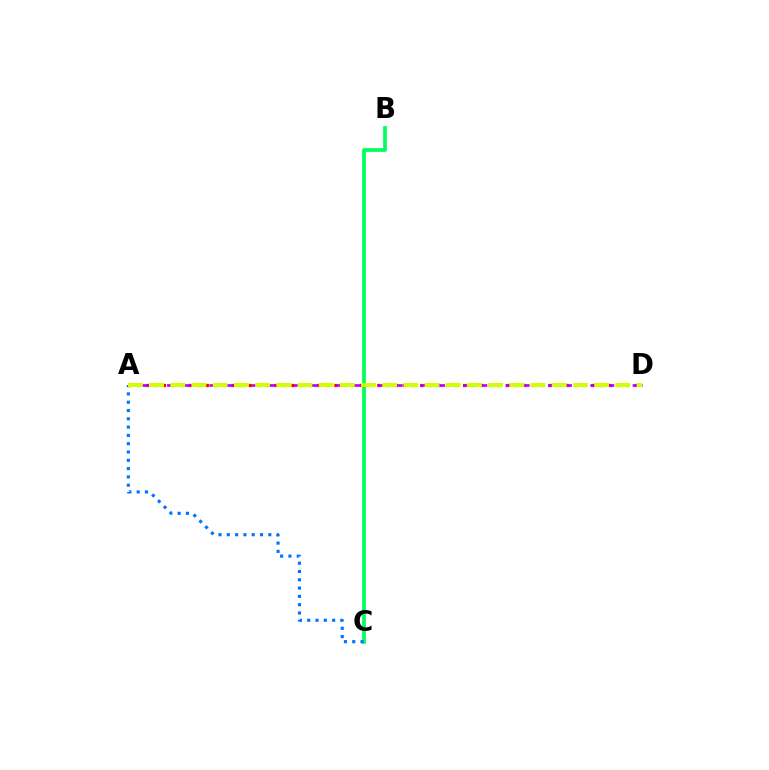{('B', 'C'): [{'color': '#00ff5c', 'line_style': 'solid', 'thickness': 2.68}], ('A', 'C'): [{'color': '#0074ff', 'line_style': 'dotted', 'thickness': 2.25}], ('A', 'D'): [{'color': '#ff0000', 'line_style': 'dotted', 'thickness': 2.33}, {'color': '#b900ff', 'line_style': 'dashed', 'thickness': 1.92}, {'color': '#d1ff00', 'line_style': 'dashed', 'thickness': 2.88}]}